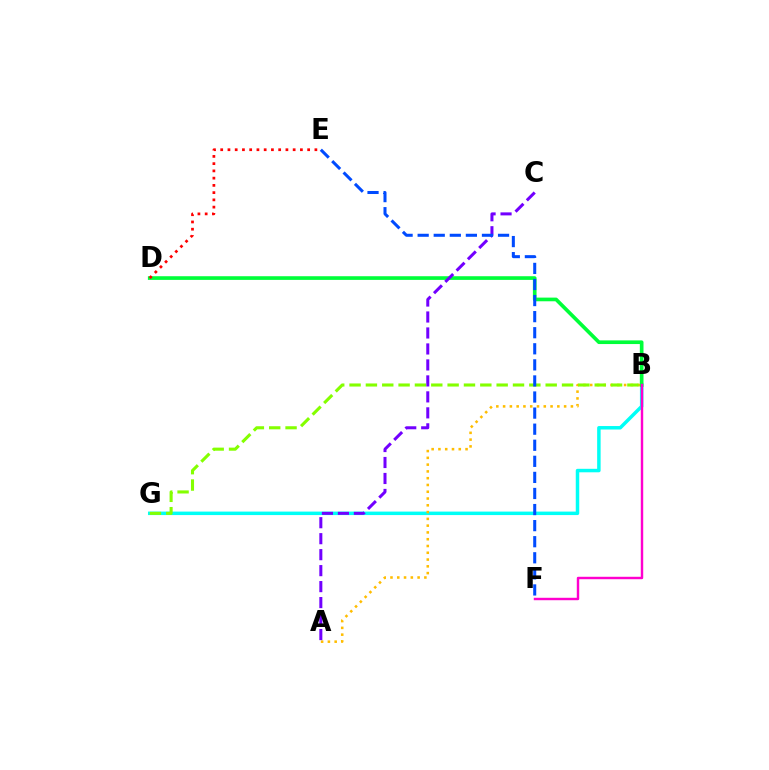{('B', 'G'): [{'color': '#00fff6', 'line_style': 'solid', 'thickness': 2.51}, {'color': '#84ff00', 'line_style': 'dashed', 'thickness': 2.22}], ('A', 'B'): [{'color': '#ffbd00', 'line_style': 'dotted', 'thickness': 1.84}], ('B', 'D'): [{'color': '#00ff39', 'line_style': 'solid', 'thickness': 2.64}], ('A', 'C'): [{'color': '#7200ff', 'line_style': 'dashed', 'thickness': 2.17}], ('D', 'E'): [{'color': '#ff0000', 'line_style': 'dotted', 'thickness': 1.97}], ('E', 'F'): [{'color': '#004bff', 'line_style': 'dashed', 'thickness': 2.18}], ('B', 'F'): [{'color': '#ff00cf', 'line_style': 'solid', 'thickness': 1.75}]}